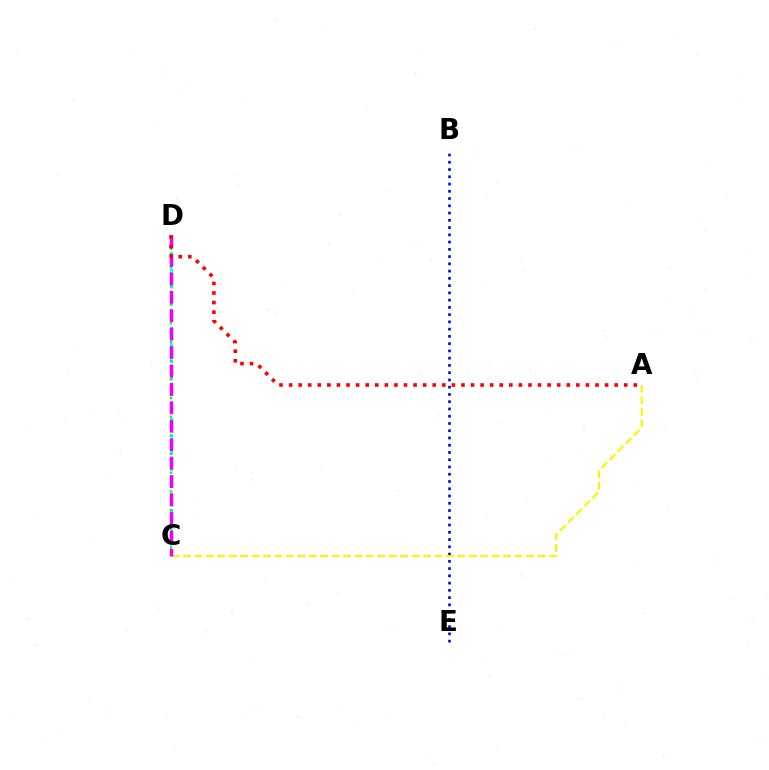{('B', 'E'): [{'color': '#0010ff', 'line_style': 'dotted', 'thickness': 1.97}], ('C', 'D'): [{'color': '#00fff6', 'line_style': 'dotted', 'thickness': 2.25}, {'color': '#08ff00', 'line_style': 'dotted', 'thickness': 1.69}, {'color': '#ee00ff', 'line_style': 'dashed', 'thickness': 2.5}], ('A', 'C'): [{'color': '#fcf500', 'line_style': 'dashed', 'thickness': 1.55}], ('A', 'D'): [{'color': '#ff0000', 'line_style': 'dotted', 'thickness': 2.6}]}